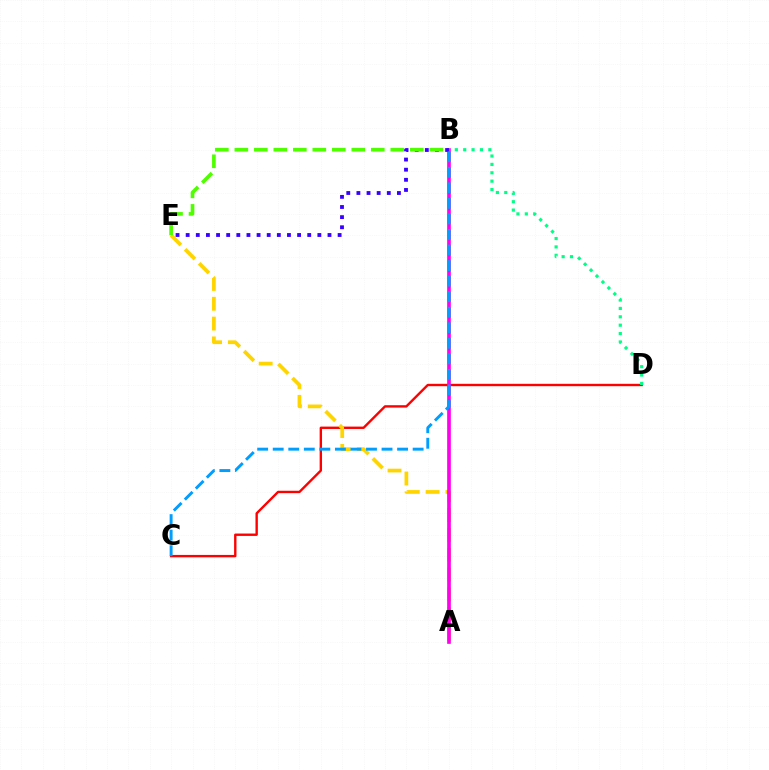{('C', 'D'): [{'color': '#ff0000', 'line_style': 'solid', 'thickness': 1.71}], ('A', 'E'): [{'color': '#ffd500', 'line_style': 'dashed', 'thickness': 2.69}], ('A', 'B'): [{'color': '#ff00ed', 'line_style': 'solid', 'thickness': 2.63}], ('B', 'E'): [{'color': '#3700ff', 'line_style': 'dotted', 'thickness': 2.75}, {'color': '#4fff00', 'line_style': 'dashed', 'thickness': 2.65}], ('B', 'C'): [{'color': '#009eff', 'line_style': 'dashed', 'thickness': 2.11}], ('B', 'D'): [{'color': '#00ff86', 'line_style': 'dotted', 'thickness': 2.28}]}